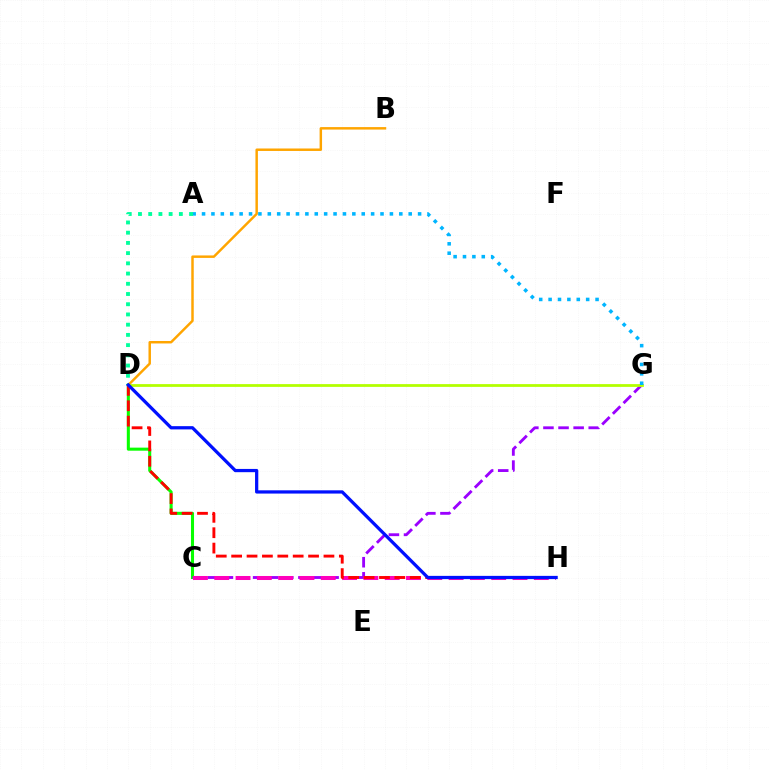{('C', 'D'): [{'color': '#08ff00', 'line_style': 'solid', 'thickness': 2.2}], ('B', 'D'): [{'color': '#ffa500', 'line_style': 'solid', 'thickness': 1.78}], ('C', 'G'): [{'color': '#9b00ff', 'line_style': 'dashed', 'thickness': 2.05}], ('C', 'H'): [{'color': '#ff00bd', 'line_style': 'dashed', 'thickness': 2.89}], ('D', 'G'): [{'color': '#b3ff00', 'line_style': 'solid', 'thickness': 2.0}], ('A', 'G'): [{'color': '#00b5ff', 'line_style': 'dotted', 'thickness': 2.55}], ('D', 'H'): [{'color': '#ff0000', 'line_style': 'dashed', 'thickness': 2.09}, {'color': '#0010ff', 'line_style': 'solid', 'thickness': 2.34}], ('A', 'D'): [{'color': '#00ff9d', 'line_style': 'dotted', 'thickness': 2.78}]}